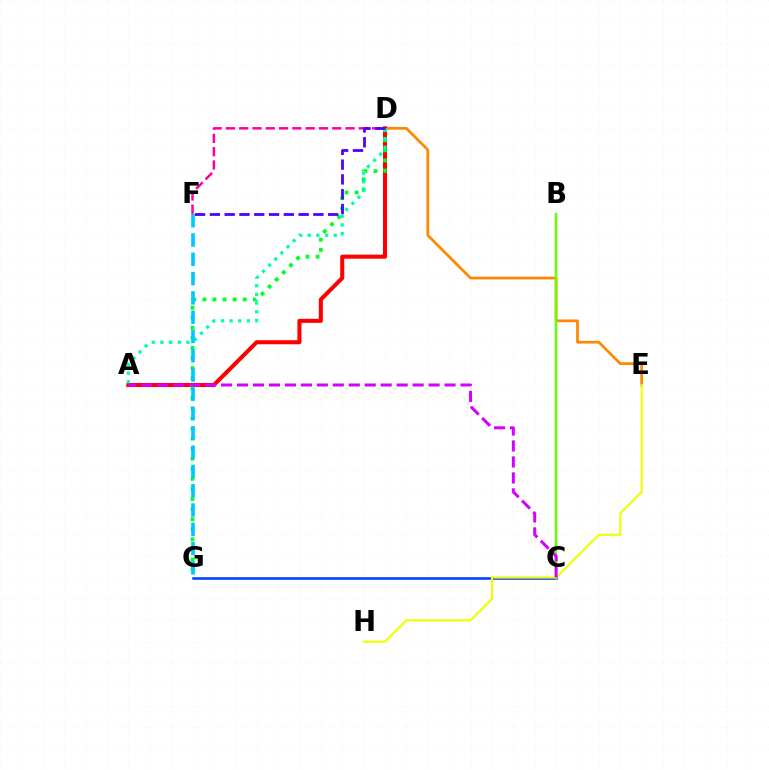{('D', 'E'): [{'color': '#ff8800', 'line_style': 'solid', 'thickness': 1.98}], ('C', 'G'): [{'color': '#003fff', 'line_style': 'solid', 'thickness': 1.83}], ('A', 'D'): [{'color': '#ff0000', 'line_style': 'solid', 'thickness': 2.91}, {'color': '#00ffaf', 'line_style': 'dotted', 'thickness': 2.35}], ('D', 'G'): [{'color': '#00ff27', 'line_style': 'dotted', 'thickness': 2.74}], ('B', 'C'): [{'color': '#66ff00', 'line_style': 'solid', 'thickness': 1.8}], ('E', 'H'): [{'color': '#eeff00', 'line_style': 'solid', 'thickness': 1.53}], ('A', 'C'): [{'color': '#d600ff', 'line_style': 'dashed', 'thickness': 2.17}], ('D', 'F'): [{'color': '#ff00a0', 'line_style': 'dashed', 'thickness': 1.81}, {'color': '#4f00ff', 'line_style': 'dashed', 'thickness': 2.01}], ('F', 'G'): [{'color': '#00c7ff', 'line_style': 'dashed', 'thickness': 2.62}]}